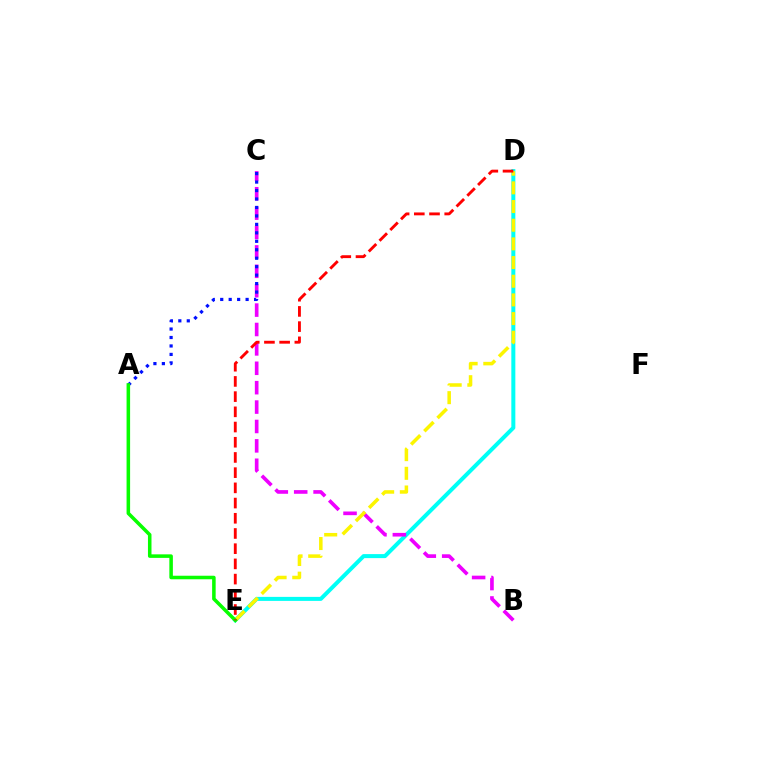{('D', 'E'): [{'color': '#00fff6', 'line_style': 'solid', 'thickness': 2.89}, {'color': '#fcf500', 'line_style': 'dashed', 'thickness': 2.54}, {'color': '#ff0000', 'line_style': 'dashed', 'thickness': 2.07}], ('B', 'C'): [{'color': '#ee00ff', 'line_style': 'dashed', 'thickness': 2.63}], ('A', 'C'): [{'color': '#0010ff', 'line_style': 'dotted', 'thickness': 2.3}], ('A', 'E'): [{'color': '#08ff00', 'line_style': 'solid', 'thickness': 2.55}]}